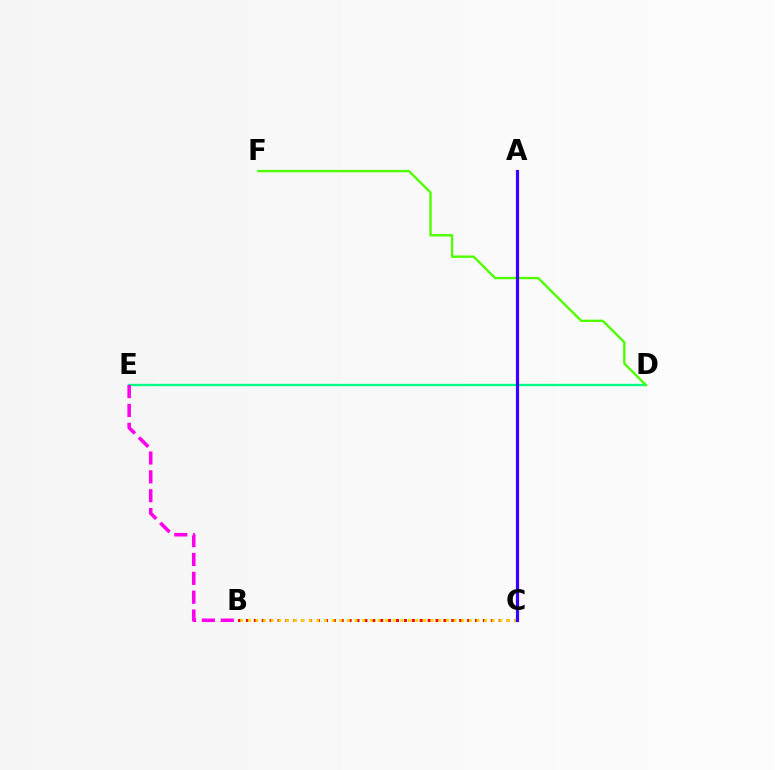{('D', 'E'): [{'color': '#00ff86', 'line_style': 'solid', 'thickness': 1.69}], ('A', 'C'): [{'color': '#009eff', 'line_style': 'dashed', 'thickness': 1.82}, {'color': '#3700ff', 'line_style': 'solid', 'thickness': 2.3}], ('D', 'F'): [{'color': '#4fff00', 'line_style': 'solid', 'thickness': 1.7}], ('B', 'C'): [{'color': '#ff0000', 'line_style': 'dotted', 'thickness': 2.15}, {'color': '#ffd500', 'line_style': 'dotted', 'thickness': 2.07}], ('B', 'E'): [{'color': '#ff00ed', 'line_style': 'dashed', 'thickness': 2.56}]}